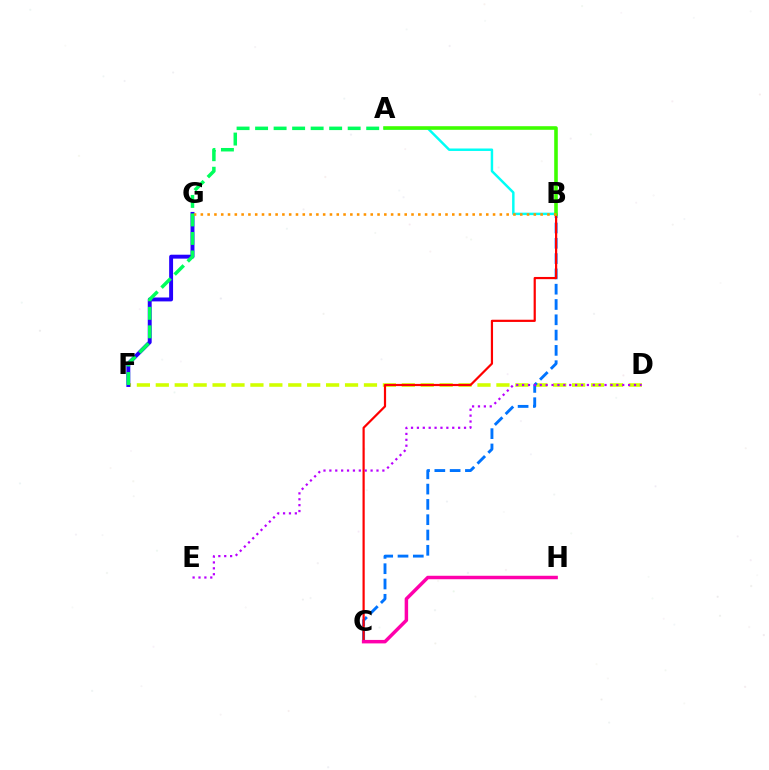{('D', 'F'): [{'color': '#d1ff00', 'line_style': 'dashed', 'thickness': 2.57}], ('B', 'C'): [{'color': '#0074ff', 'line_style': 'dashed', 'thickness': 2.08}, {'color': '#ff0000', 'line_style': 'solid', 'thickness': 1.58}], ('A', 'B'): [{'color': '#00fff6', 'line_style': 'solid', 'thickness': 1.77}, {'color': '#3dff00', 'line_style': 'solid', 'thickness': 2.59}], ('C', 'H'): [{'color': '#ff00ac', 'line_style': 'solid', 'thickness': 2.5}], ('F', 'G'): [{'color': '#2500ff', 'line_style': 'solid', 'thickness': 2.82}], ('B', 'G'): [{'color': '#ff9400', 'line_style': 'dotted', 'thickness': 1.85}], ('D', 'E'): [{'color': '#b900ff', 'line_style': 'dotted', 'thickness': 1.6}], ('A', 'F'): [{'color': '#00ff5c', 'line_style': 'dashed', 'thickness': 2.52}]}